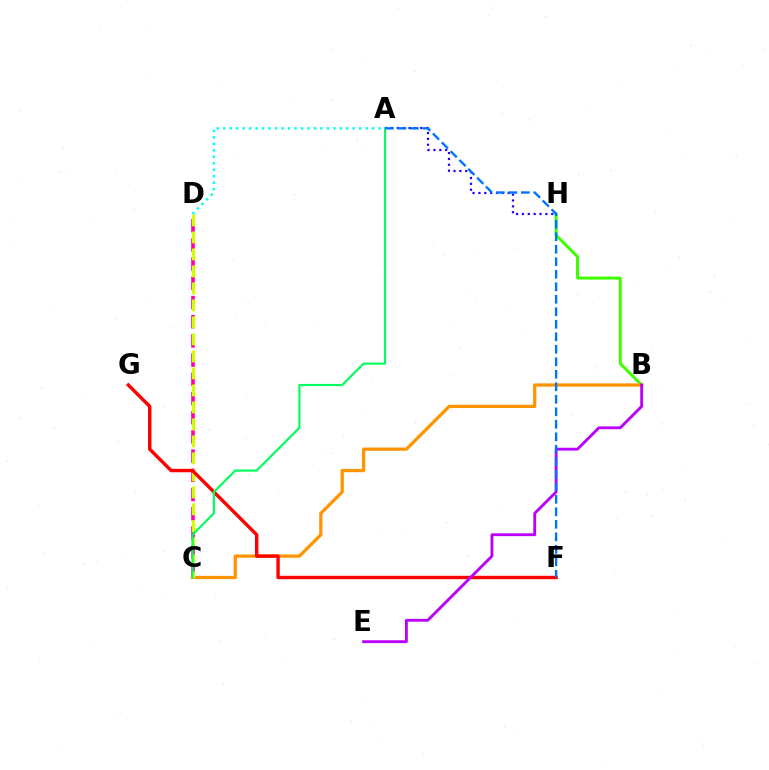{('B', 'H'): [{'color': '#3dff00', 'line_style': 'solid', 'thickness': 2.16}], ('C', 'D'): [{'color': '#ff00ac', 'line_style': 'dashed', 'thickness': 2.61}, {'color': '#d1ff00', 'line_style': 'dashed', 'thickness': 2.31}], ('B', 'C'): [{'color': '#ff9400', 'line_style': 'solid', 'thickness': 2.34}], ('A', 'D'): [{'color': '#00fff6', 'line_style': 'dotted', 'thickness': 1.76}], ('F', 'G'): [{'color': '#ff0000', 'line_style': 'solid', 'thickness': 2.45}], ('A', 'H'): [{'color': '#2500ff', 'line_style': 'dotted', 'thickness': 1.59}], ('A', 'C'): [{'color': '#00ff5c', 'line_style': 'solid', 'thickness': 1.55}], ('B', 'E'): [{'color': '#b900ff', 'line_style': 'solid', 'thickness': 2.04}], ('A', 'F'): [{'color': '#0074ff', 'line_style': 'dashed', 'thickness': 1.7}]}